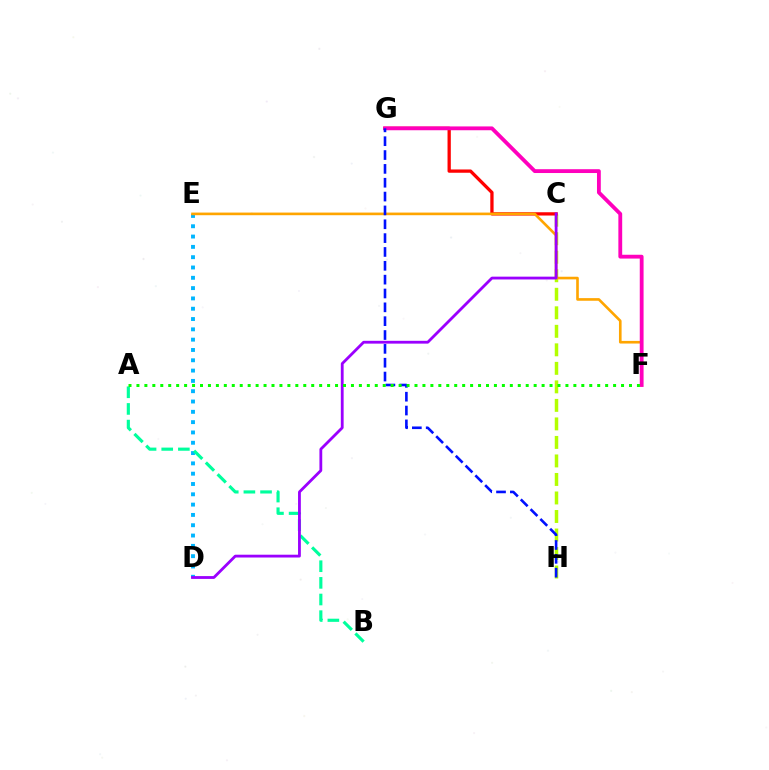{('D', 'E'): [{'color': '#00b5ff', 'line_style': 'dotted', 'thickness': 2.8}], ('C', 'H'): [{'color': '#b3ff00', 'line_style': 'dashed', 'thickness': 2.52}], ('A', 'B'): [{'color': '#00ff9d', 'line_style': 'dashed', 'thickness': 2.26}], ('C', 'G'): [{'color': '#ff0000', 'line_style': 'solid', 'thickness': 2.36}], ('E', 'F'): [{'color': '#ffa500', 'line_style': 'solid', 'thickness': 1.9}], ('C', 'D'): [{'color': '#9b00ff', 'line_style': 'solid', 'thickness': 2.02}], ('F', 'G'): [{'color': '#ff00bd', 'line_style': 'solid', 'thickness': 2.75}], ('G', 'H'): [{'color': '#0010ff', 'line_style': 'dashed', 'thickness': 1.88}], ('A', 'F'): [{'color': '#08ff00', 'line_style': 'dotted', 'thickness': 2.16}]}